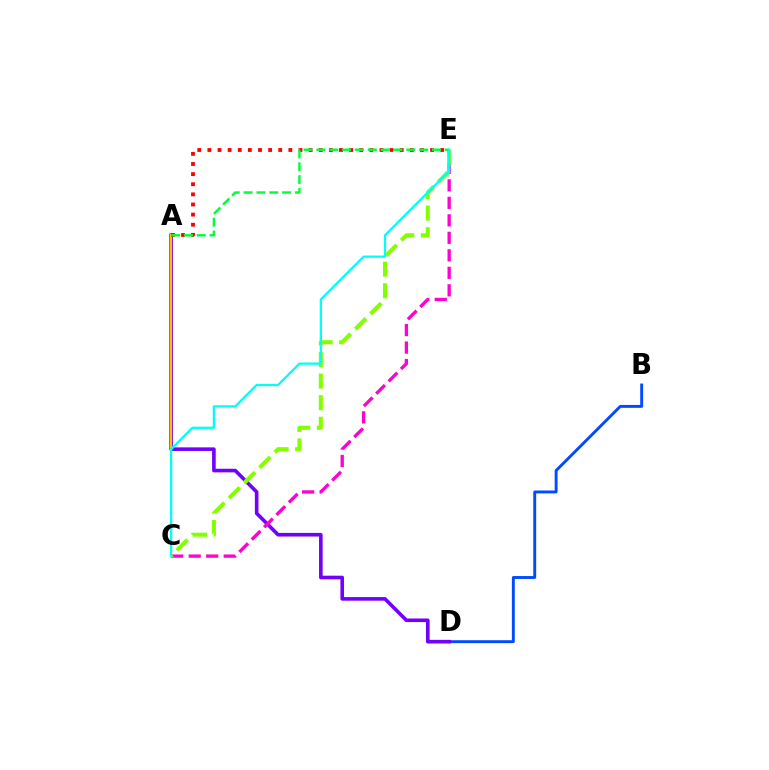{('B', 'D'): [{'color': '#004bff', 'line_style': 'solid', 'thickness': 2.09}], ('A', 'D'): [{'color': '#7200ff', 'line_style': 'solid', 'thickness': 2.6}], ('A', 'C'): [{'color': '#ffbd00', 'line_style': 'solid', 'thickness': 1.56}], ('C', 'E'): [{'color': '#ff00cf', 'line_style': 'dashed', 'thickness': 2.38}, {'color': '#84ff00', 'line_style': 'dashed', 'thickness': 2.93}, {'color': '#00fff6', 'line_style': 'solid', 'thickness': 1.63}], ('A', 'E'): [{'color': '#ff0000', 'line_style': 'dotted', 'thickness': 2.75}, {'color': '#00ff39', 'line_style': 'dashed', 'thickness': 1.74}]}